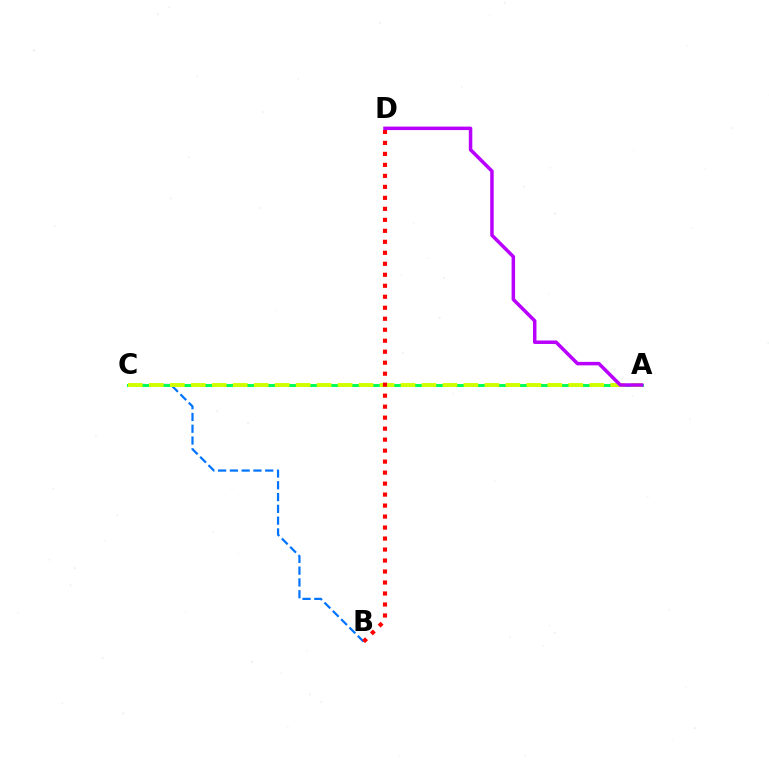{('B', 'C'): [{'color': '#0074ff', 'line_style': 'dashed', 'thickness': 1.6}], ('A', 'C'): [{'color': '#00ff5c', 'line_style': 'solid', 'thickness': 2.16}, {'color': '#d1ff00', 'line_style': 'dashed', 'thickness': 2.85}], ('B', 'D'): [{'color': '#ff0000', 'line_style': 'dotted', 'thickness': 2.99}], ('A', 'D'): [{'color': '#b900ff', 'line_style': 'solid', 'thickness': 2.51}]}